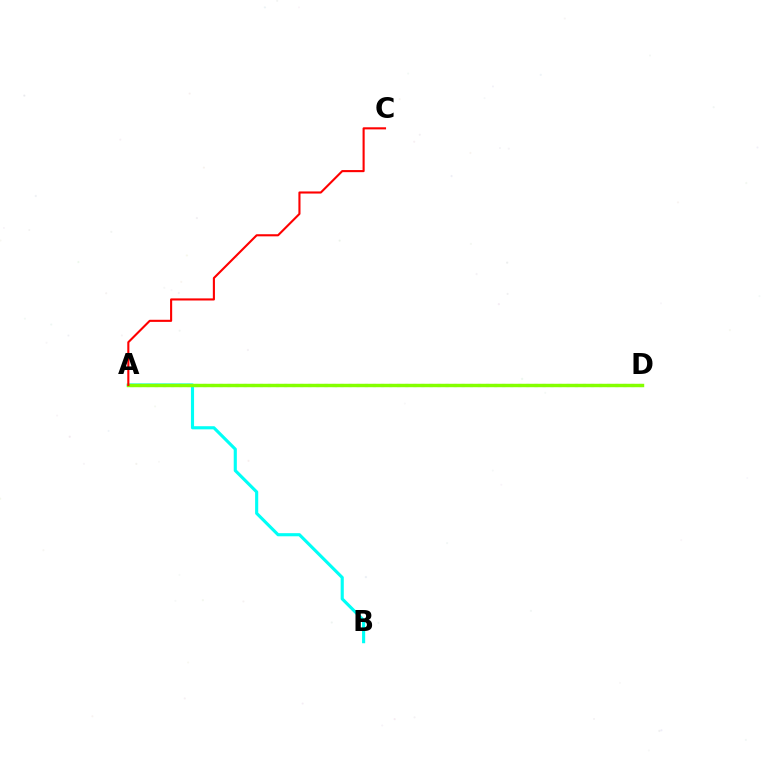{('A', 'D'): [{'color': '#7200ff', 'line_style': 'dotted', 'thickness': 2.19}, {'color': '#84ff00', 'line_style': 'solid', 'thickness': 2.48}], ('A', 'B'): [{'color': '#00fff6', 'line_style': 'solid', 'thickness': 2.25}], ('A', 'C'): [{'color': '#ff0000', 'line_style': 'solid', 'thickness': 1.52}]}